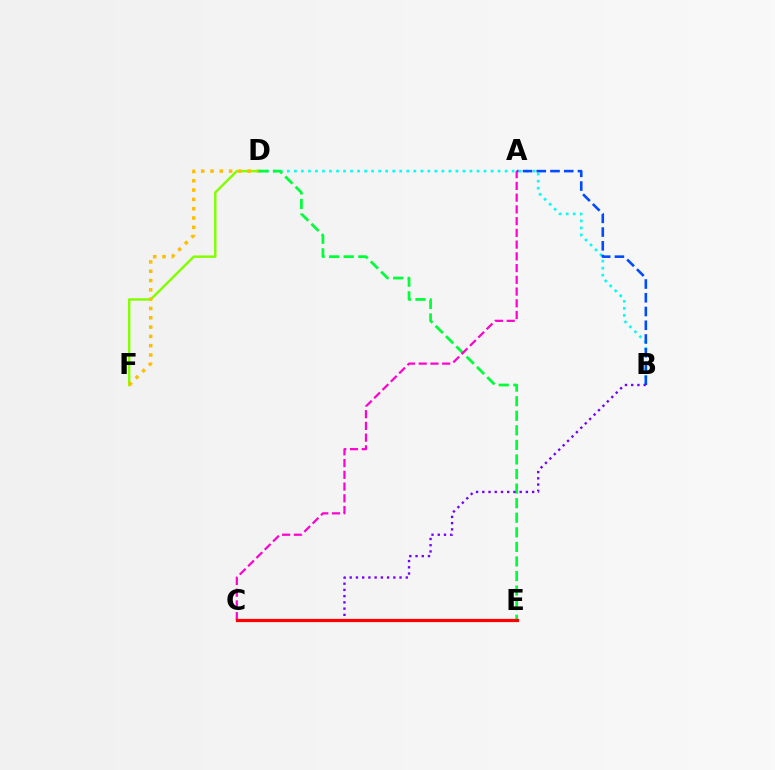{('D', 'F'): [{'color': '#84ff00', 'line_style': 'solid', 'thickness': 1.77}, {'color': '#ffbd00', 'line_style': 'dotted', 'thickness': 2.53}], ('B', 'D'): [{'color': '#00fff6', 'line_style': 'dotted', 'thickness': 1.91}], ('D', 'E'): [{'color': '#00ff39', 'line_style': 'dashed', 'thickness': 1.98}], ('A', 'B'): [{'color': '#004bff', 'line_style': 'dashed', 'thickness': 1.87}], ('A', 'C'): [{'color': '#ff00cf', 'line_style': 'dashed', 'thickness': 1.59}], ('B', 'C'): [{'color': '#7200ff', 'line_style': 'dotted', 'thickness': 1.69}], ('C', 'E'): [{'color': '#ff0000', 'line_style': 'solid', 'thickness': 2.32}]}